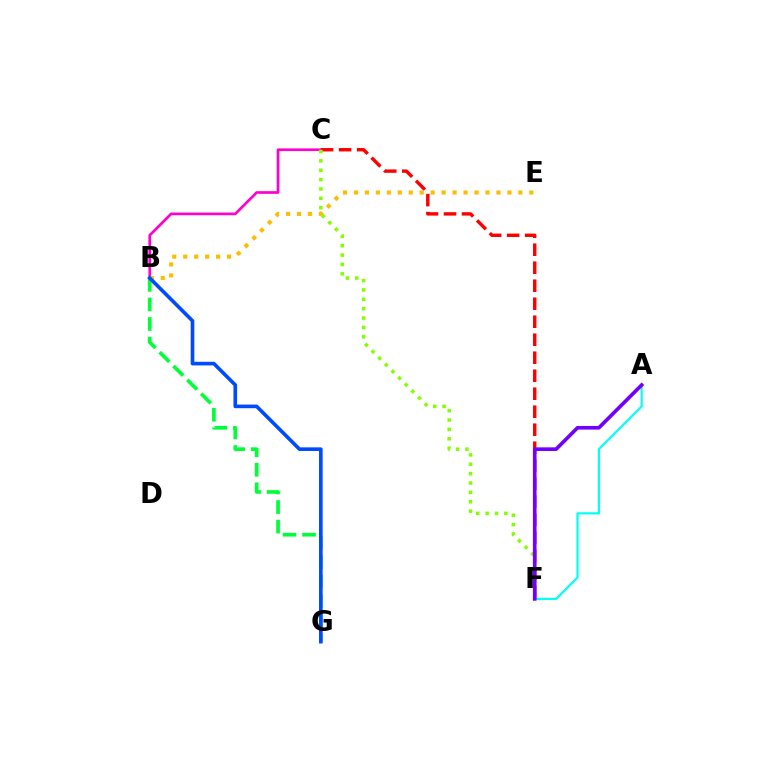{('B', 'C'): [{'color': '#ff00cf', 'line_style': 'solid', 'thickness': 1.94}], ('C', 'F'): [{'color': '#ff0000', 'line_style': 'dashed', 'thickness': 2.45}, {'color': '#84ff00', 'line_style': 'dotted', 'thickness': 2.55}], ('B', 'G'): [{'color': '#00ff39', 'line_style': 'dashed', 'thickness': 2.66}, {'color': '#004bff', 'line_style': 'solid', 'thickness': 2.62}], ('B', 'E'): [{'color': '#ffbd00', 'line_style': 'dotted', 'thickness': 2.98}], ('A', 'F'): [{'color': '#00fff6', 'line_style': 'solid', 'thickness': 1.56}, {'color': '#7200ff', 'line_style': 'solid', 'thickness': 2.62}]}